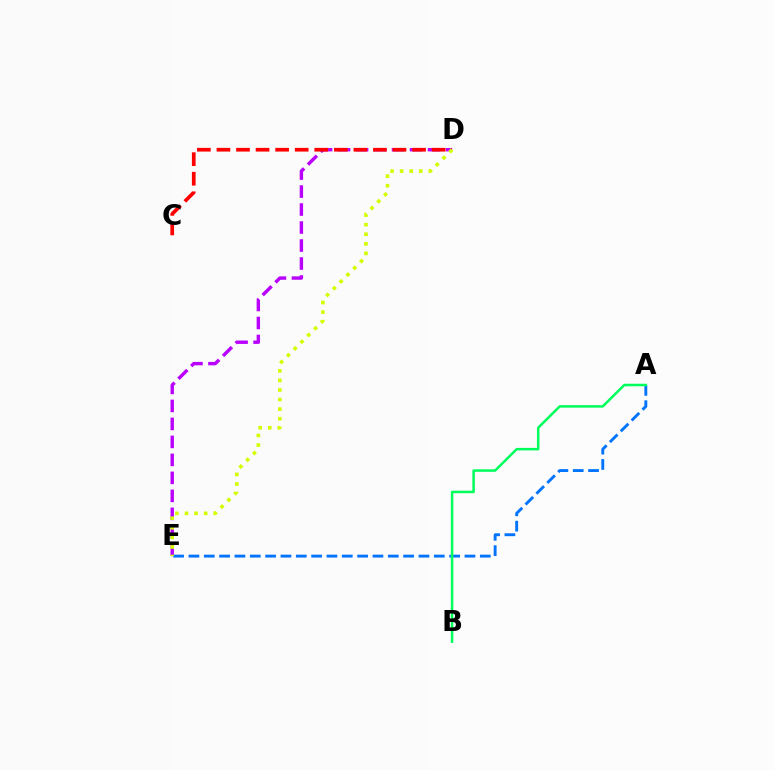{('D', 'E'): [{'color': '#b900ff', 'line_style': 'dashed', 'thickness': 2.44}, {'color': '#d1ff00', 'line_style': 'dotted', 'thickness': 2.6}], ('A', 'E'): [{'color': '#0074ff', 'line_style': 'dashed', 'thickness': 2.08}], ('C', 'D'): [{'color': '#ff0000', 'line_style': 'dashed', 'thickness': 2.66}], ('A', 'B'): [{'color': '#00ff5c', 'line_style': 'solid', 'thickness': 1.81}]}